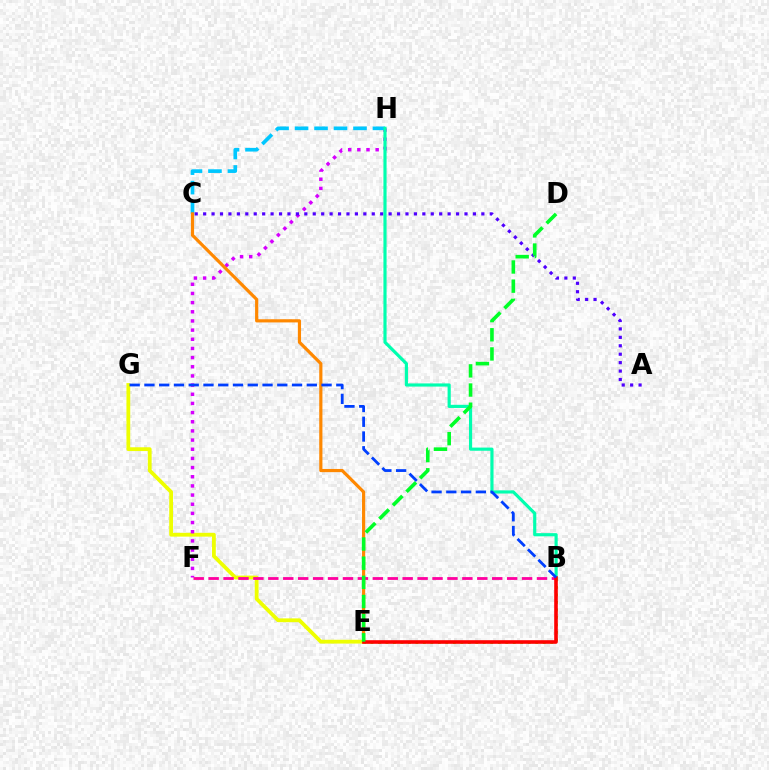{('E', 'G'): [{'color': '#eeff00', 'line_style': 'solid', 'thickness': 2.73}], ('F', 'H'): [{'color': '#d600ff', 'line_style': 'dotted', 'thickness': 2.49}], ('A', 'C'): [{'color': '#4f00ff', 'line_style': 'dotted', 'thickness': 2.29}], ('C', 'H'): [{'color': '#00c7ff', 'line_style': 'dashed', 'thickness': 2.65}], ('C', 'E'): [{'color': '#ff8800', 'line_style': 'solid', 'thickness': 2.29}], ('B', 'H'): [{'color': '#00ffaf', 'line_style': 'solid', 'thickness': 2.27}], ('B', 'E'): [{'color': '#66ff00', 'line_style': 'dotted', 'thickness': 2.03}, {'color': '#ff0000', 'line_style': 'solid', 'thickness': 2.6}], ('B', 'F'): [{'color': '#ff00a0', 'line_style': 'dashed', 'thickness': 2.03}], ('D', 'E'): [{'color': '#00ff27', 'line_style': 'dashed', 'thickness': 2.6}], ('B', 'G'): [{'color': '#003fff', 'line_style': 'dashed', 'thickness': 2.01}]}